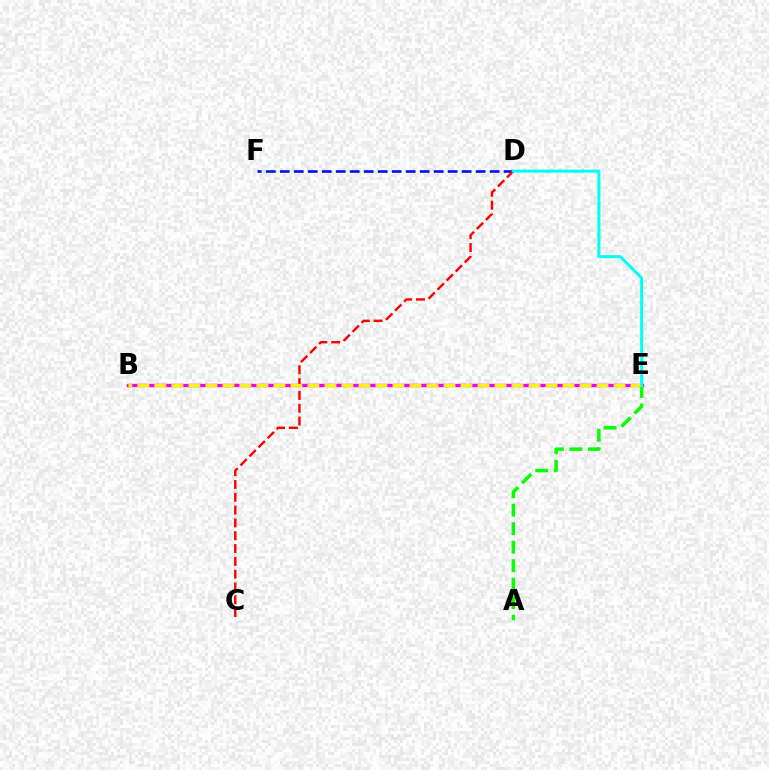{('D', 'F'): [{'color': '#0010ff', 'line_style': 'dashed', 'thickness': 1.9}], ('B', 'E'): [{'color': '#ee00ff', 'line_style': 'solid', 'thickness': 2.41}, {'color': '#fcf500', 'line_style': 'dashed', 'thickness': 2.31}], ('A', 'E'): [{'color': '#08ff00', 'line_style': 'dashed', 'thickness': 2.51}], ('C', 'D'): [{'color': '#ff0000', 'line_style': 'dashed', 'thickness': 1.74}], ('D', 'E'): [{'color': '#00fff6', 'line_style': 'solid', 'thickness': 2.18}]}